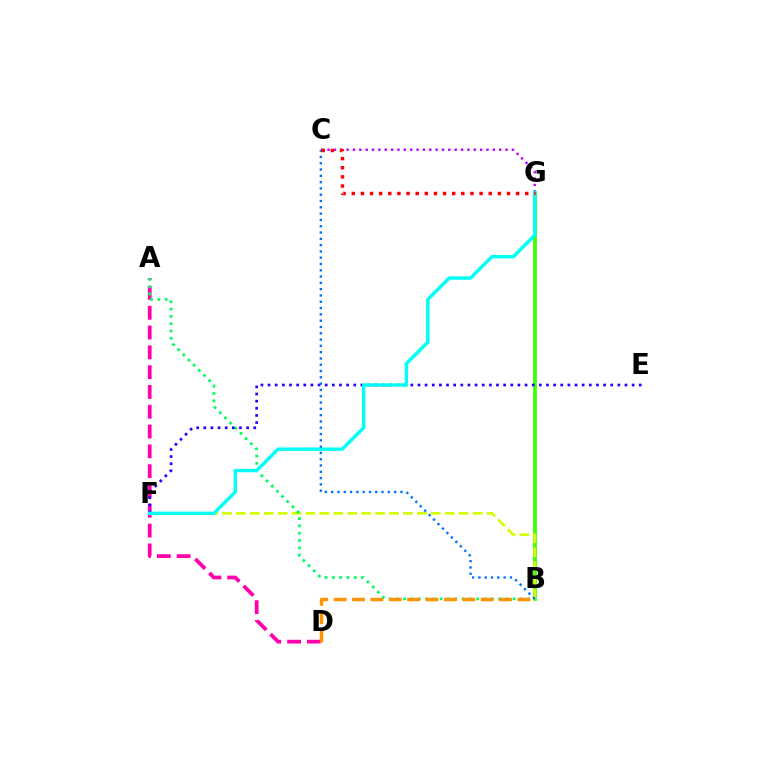{('A', 'D'): [{'color': '#ff00ac', 'line_style': 'dashed', 'thickness': 2.69}], ('B', 'G'): [{'color': '#3dff00', 'line_style': 'solid', 'thickness': 2.68}], ('B', 'F'): [{'color': '#d1ff00', 'line_style': 'dashed', 'thickness': 1.89}], ('A', 'B'): [{'color': '#00ff5c', 'line_style': 'dotted', 'thickness': 1.98}], ('B', 'D'): [{'color': '#ff9400', 'line_style': 'dashed', 'thickness': 2.5}], ('E', 'F'): [{'color': '#2500ff', 'line_style': 'dotted', 'thickness': 1.94}], ('C', 'G'): [{'color': '#b900ff', 'line_style': 'dotted', 'thickness': 1.73}, {'color': '#ff0000', 'line_style': 'dotted', 'thickness': 2.48}], ('F', 'G'): [{'color': '#00fff6', 'line_style': 'solid', 'thickness': 2.46}], ('B', 'C'): [{'color': '#0074ff', 'line_style': 'dotted', 'thickness': 1.71}]}